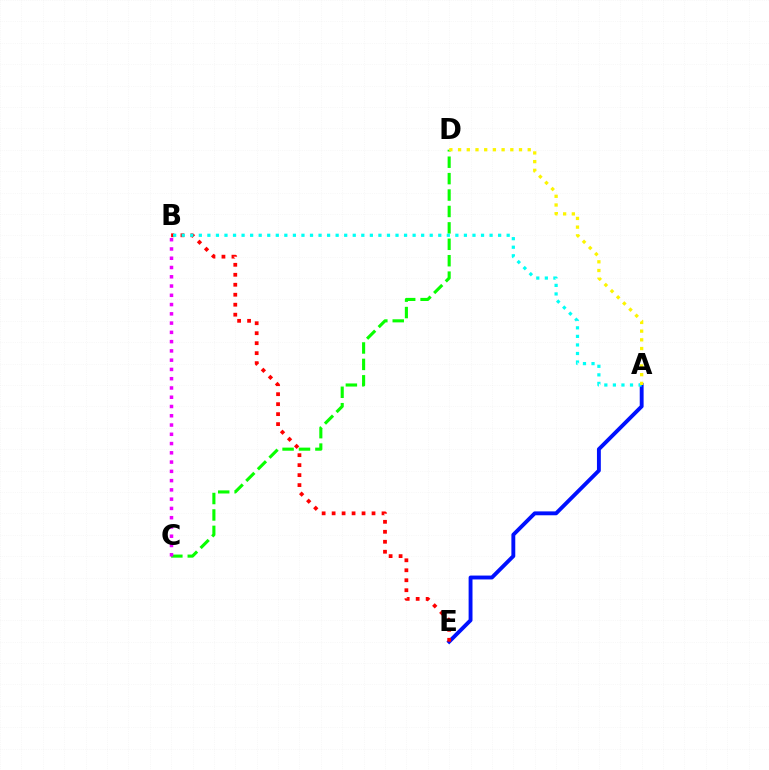{('C', 'D'): [{'color': '#08ff00', 'line_style': 'dashed', 'thickness': 2.23}], ('A', 'E'): [{'color': '#0010ff', 'line_style': 'solid', 'thickness': 2.8}], ('B', 'E'): [{'color': '#ff0000', 'line_style': 'dotted', 'thickness': 2.71}], ('B', 'C'): [{'color': '#ee00ff', 'line_style': 'dotted', 'thickness': 2.52}], ('A', 'B'): [{'color': '#00fff6', 'line_style': 'dotted', 'thickness': 2.32}], ('A', 'D'): [{'color': '#fcf500', 'line_style': 'dotted', 'thickness': 2.37}]}